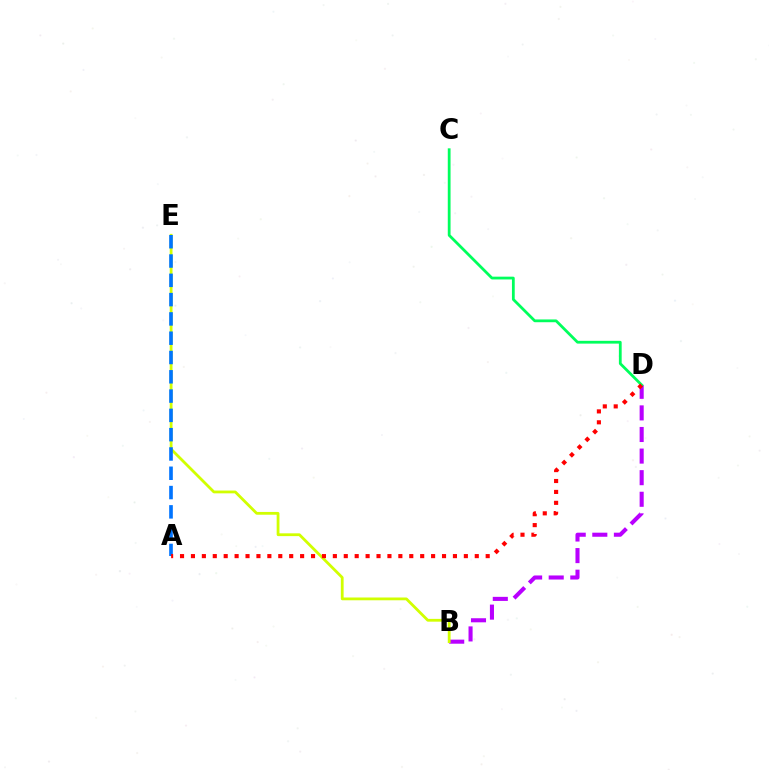{('B', 'D'): [{'color': '#b900ff', 'line_style': 'dashed', 'thickness': 2.93}], ('C', 'D'): [{'color': '#00ff5c', 'line_style': 'solid', 'thickness': 2.0}], ('B', 'E'): [{'color': '#d1ff00', 'line_style': 'solid', 'thickness': 2.01}], ('A', 'E'): [{'color': '#0074ff', 'line_style': 'dashed', 'thickness': 2.62}], ('A', 'D'): [{'color': '#ff0000', 'line_style': 'dotted', 'thickness': 2.97}]}